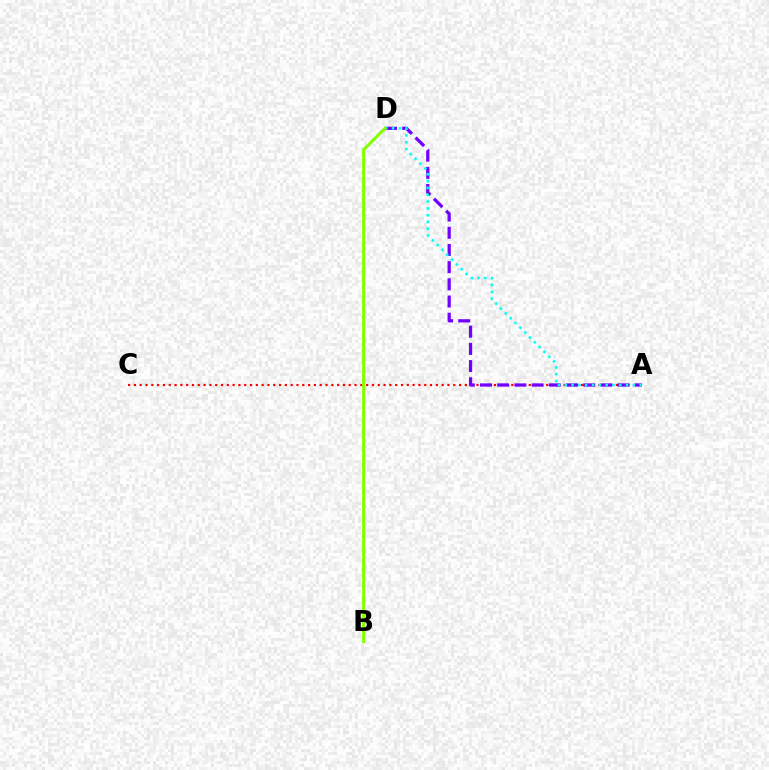{('A', 'C'): [{'color': '#ff0000', 'line_style': 'dotted', 'thickness': 1.58}], ('A', 'D'): [{'color': '#7200ff', 'line_style': 'dashed', 'thickness': 2.34}, {'color': '#00fff6', 'line_style': 'dotted', 'thickness': 1.85}], ('B', 'D'): [{'color': '#84ff00', 'line_style': 'solid', 'thickness': 2.17}]}